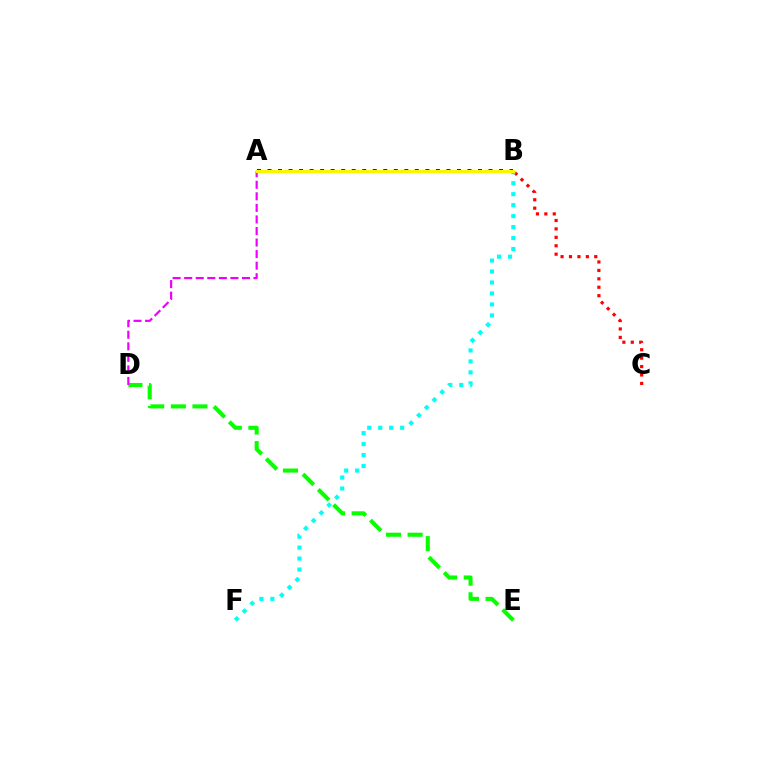{('D', 'E'): [{'color': '#08ff00', 'line_style': 'dashed', 'thickness': 2.93}], ('B', 'C'): [{'color': '#ff0000', 'line_style': 'dotted', 'thickness': 2.29}], ('A', 'B'): [{'color': '#0010ff', 'line_style': 'dotted', 'thickness': 2.86}, {'color': '#fcf500', 'line_style': 'solid', 'thickness': 2.24}], ('B', 'F'): [{'color': '#00fff6', 'line_style': 'dotted', 'thickness': 2.98}], ('A', 'D'): [{'color': '#ee00ff', 'line_style': 'dashed', 'thickness': 1.57}]}